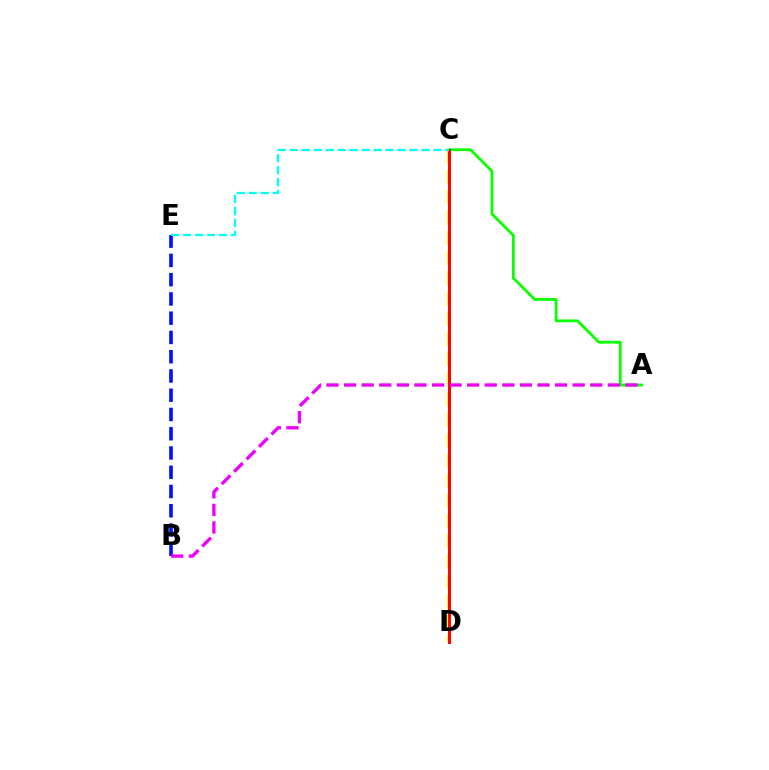{('A', 'C'): [{'color': '#08ff00', 'line_style': 'solid', 'thickness': 1.99}], ('B', 'E'): [{'color': '#0010ff', 'line_style': 'dashed', 'thickness': 2.62}], ('C', 'D'): [{'color': '#fcf500', 'line_style': 'dashed', 'thickness': 2.75}, {'color': '#ff0000', 'line_style': 'solid', 'thickness': 2.12}], ('C', 'E'): [{'color': '#00fff6', 'line_style': 'dashed', 'thickness': 1.63}], ('A', 'B'): [{'color': '#ee00ff', 'line_style': 'dashed', 'thickness': 2.39}]}